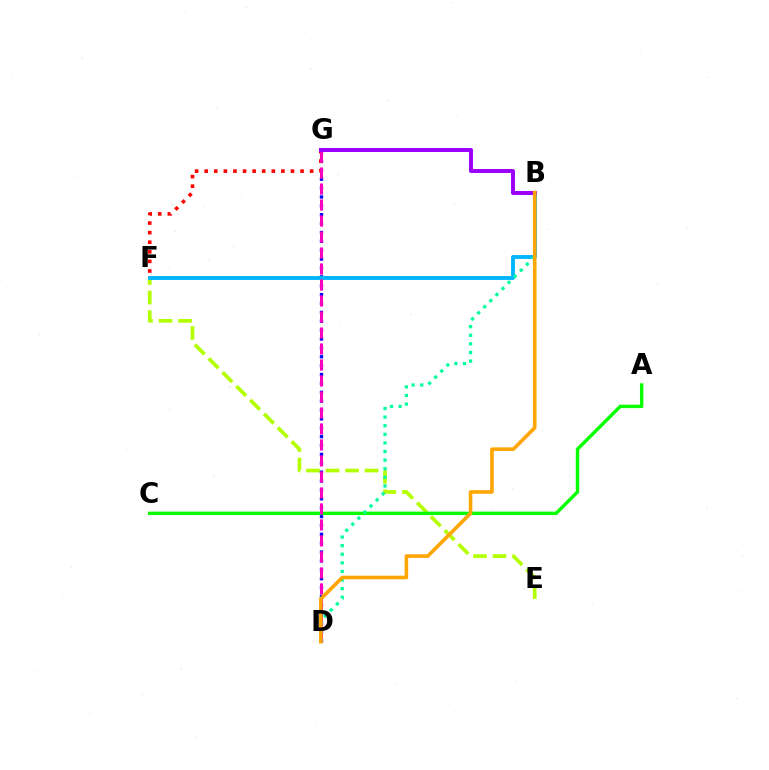{('E', 'F'): [{'color': '#b3ff00', 'line_style': 'dashed', 'thickness': 2.65}], ('D', 'G'): [{'color': '#0010ff', 'line_style': 'dotted', 'thickness': 2.41}, {'color': '#ff00bd', 'line_style': 'dashed', 'thickness': 2.17}], ('A', 'C'): [{'color': '#08ff00', 'line_style': 'solid', 'thickness': 2.46}], ('B', 'F'): [{'color': '#00b5ff', 'line_style': 'solid', 'thickness': 2.78}], ('F', 'G'): [{'color': '#ff0000', 'line_style': 'dotted', 'thickness': 2.6}], ('B', 'D'): [{'color': '#00ff9d', 'line_style': 'dotted', 'thickness': 2.34}, {'color': '#ffa500', 'line_style': 'solid', 'thickness': 2.59}], ('B', 'G'): [{'color': '#9b00ff', 'line_style': 'solid', 'thickness': 2.85}]}